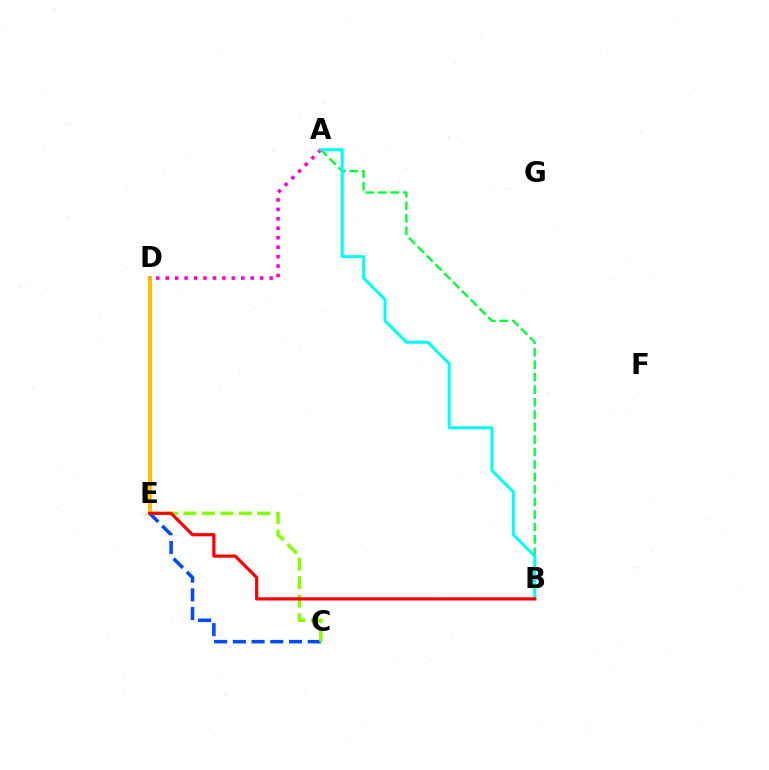{('D', 'E'): [{'color': '#7200ff', 'line_style': 'dashed', 'thickness': 2.05}, {'color': '#ffbd00', 'line_style': 'solid', 'thickness': 2.86}], ('A', 'B'): [{'color': '#00ff39', 'line_style': 'dashed', 'thickness': 1.69}, {'color': '#00fff6', 'line_style': 'solid', 'thickness': 2.18}], ('A', 'D'): [{'color': '#ff00cf', 'line_style': 'dotted', 'thickness': 2.57}], ('C', 'E'): [{'color': '#004bff', 'line_style': 'dashed', 'thickness': 2.55}, {'color': '#84ff00', 'line_style': 'dashed', 'thickness': 2.51}], ('B', 'E'): [{'color': '#ff0000', 'line_style': 'solid', 'thickness': 2.31}]}